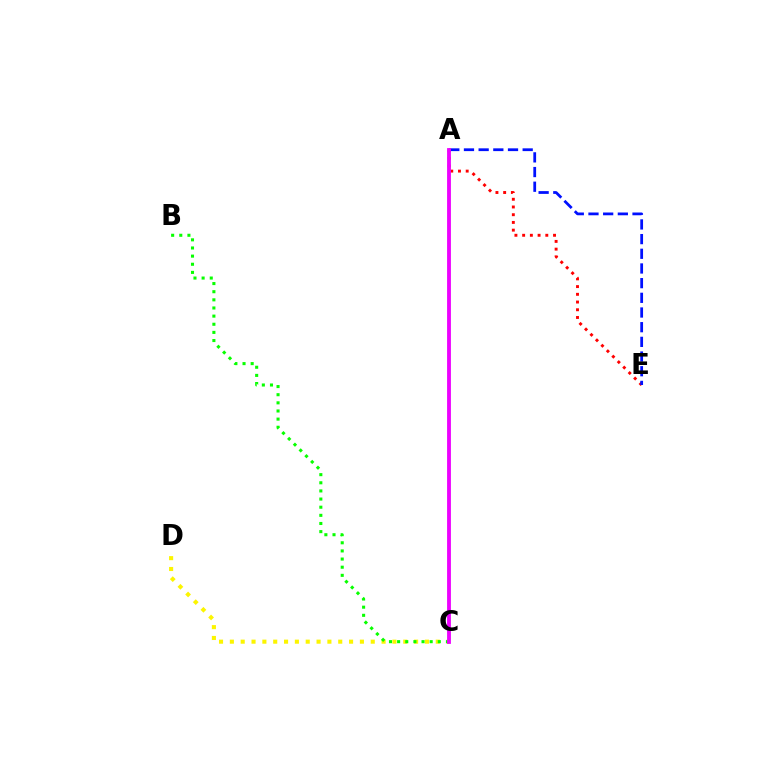{('C', 'D'): [{'color': '#fcf500', 'line_style': 'dotted', 'thickness': 2.94}], ('A', 'C'): [{'color': '#00fff6', 'line_style': 'solid', 'thickness': 1.54}, {'color': '#ee00ff', 'line_style': 'solid', 'thickness': 2.75}], ('A', 'E'): [{'color': '#ff0000', 'line_style': 'dotted', 'thickness': 2.1}, {'color': '#0010ff', 'line_style': 'dashed', 'thickness': 1.99}], ('B', 'C'): [{'color': '#08ff00', 'line_style': 'dotted', 'thickness': 2.21}]}